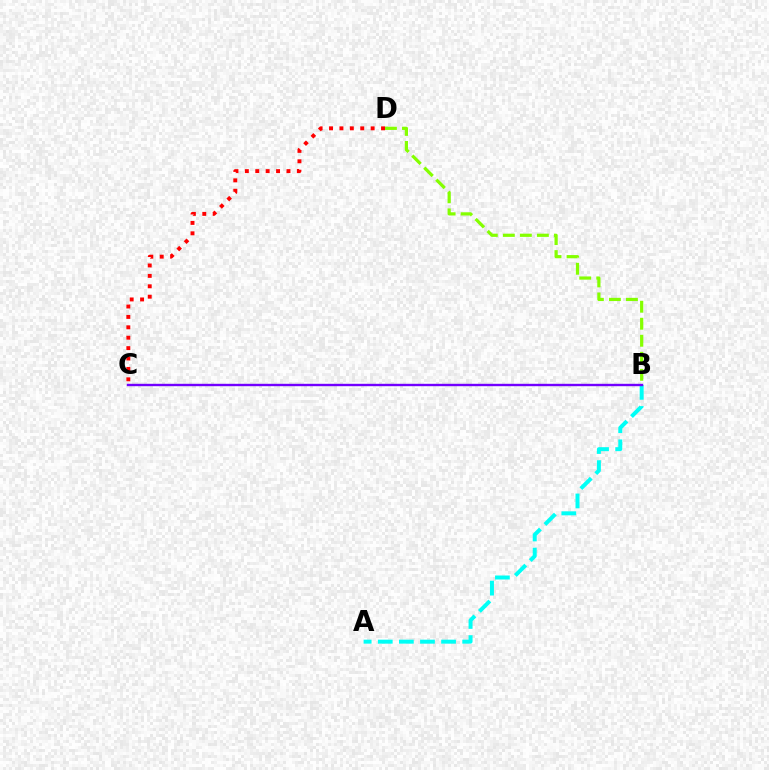{('C', 'D'): [{'color': '#ff0000', 'line_style': 'dotted', 'thickness': 2.83}], ('A', 'B'): [{'color': '#00fff6', 'line_style': 'dashed', 'thickness': 2.87}], ('B', 'C'): [{'color': '#7200ff', 'line_style': 'solid', 'thickness': 1.72}], ('B', 'D'): [{'color': '#84ff00', 'line_style': 'dashed', 'thickness': 2.31}]}